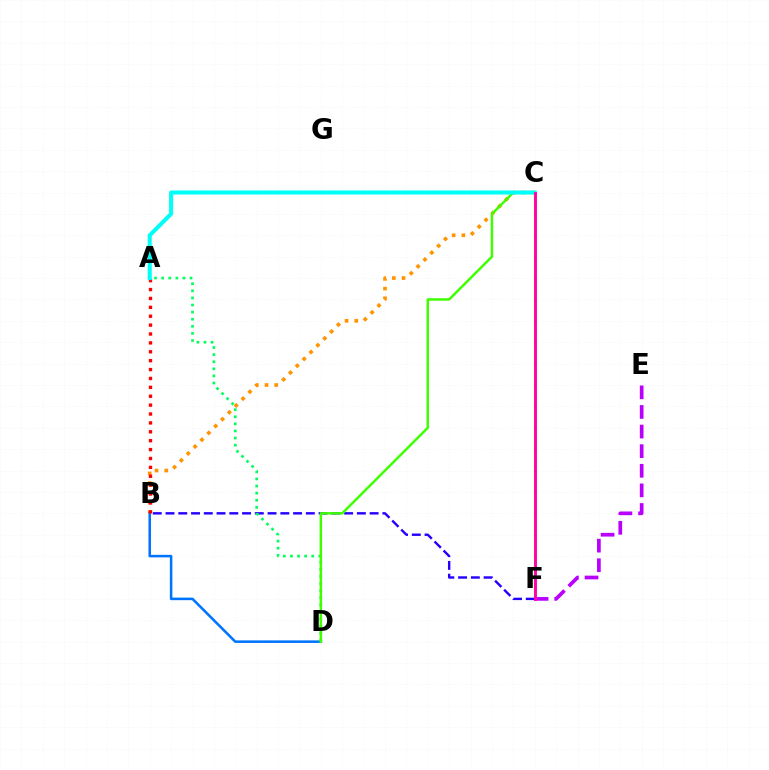{('B', 'C'): [{'color': '#ff9400', 'line_style': 'dotted', 'thickness': 2.63}], ('C', 'F'): [{'color': '#d1ff00', 'line_style': 'solid', 'thickness': 1.59}, {'color': '#ff00ac', 'line_style': 'solid', 'thickness': 2.09}], ('B', 'D'): [{'color': '#0074ff', 'line_style': 'solid', 'thickness': 1.84}], ('E', 'F'): [{'color': '#b900ff', 'line_style': 'dashed', 'thickness': 2.66}], ('B', 'F'): [{'color': '#2500ff', 'line_style': 'dashed', 'thickness': 1.73}], ('A', 'D'): [{'color': '#00ff5c', 'line_style': 'dotted', 'thickness': 1.93}], ('C', 'D'): [{'color': '#3dff00', 'line_style': 'solid', 'thickness': 1.78}], ('A', 'B'): [{'color': '#ff0000', 'line_style': 'dotted', 'thickness': 2.42}], ('A', 'C'): [{'color': '#00fff6', 'line_style': 'solid', 'thickness': 2.93}]}